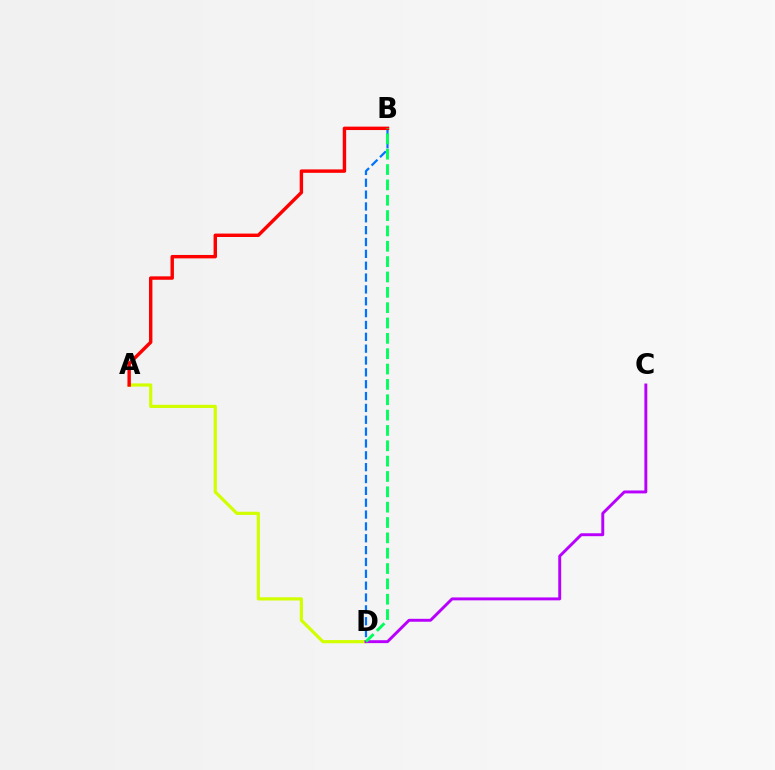{('A', 'D'): [{'color': '#d1ff00', 'line_style': 'solid', 'thickness': 2.3}], ('B', 'D'): [{'color': '#0074ff', 'line_style': 'dashed', 'thickness': 1.61}, {'color': '#00ff5c', 'line_style': 'dashed', 'thickness': 2.08}], ('A', 'B'): [{'color': '#ff0000', 'line_style': 'solid', 'thickness': 2.46}], ('C', 'D'): [{'color': '#b900ff', 'line_style': 'solid', 'thickness': 2.1}]}